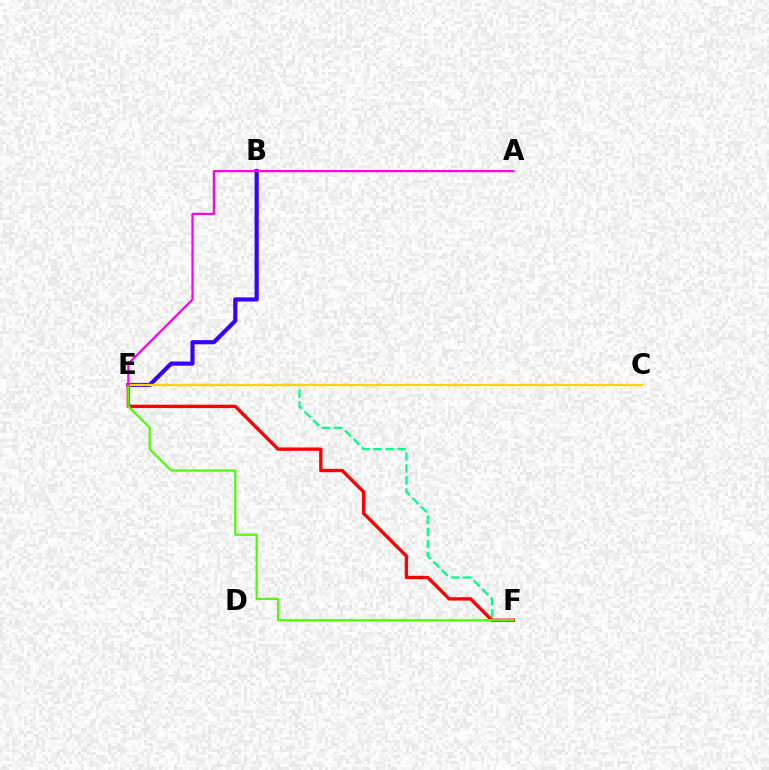{('B', 'E'): [{'color': '#3700ff', 'line_style': 'solid', 'thickness': 2.99}], ('E', 'F'): [{'color': '#00ff86', 'line_style': 'dashed', 'thickness': 1.64}, {'color': '#ff0000', 'line_style': 'solid', 'thickness': 2.43}, {'color': '#4fff00', 'line_style': 'solid', 'thickness': 1.61}], ('A', 'B'): [{'color': '#009eff', 'line_style': 'dotted', 'thickness': 1.66}], ('C', 'E'): [{'color': '#ffd500', 'line_style': 'solid', 'thickness': 1.58}], ('A', 'E'): [{'color': '#ff00ed', 'line_style': 'solid', 'thickness': 1.59}]}